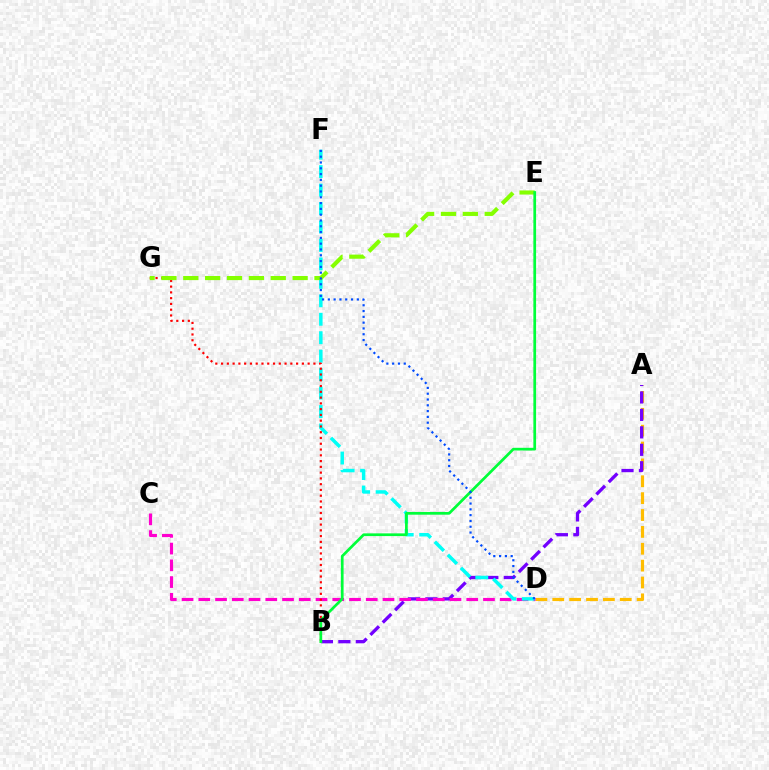{('A', 'D'): [{'color': '#ffbd00', 'line_style': 'dashed', 'thickness': 2.29}], ('A', 'B'): [{'color': '#7200ff', 'line_style': 'dashed', 'thickness': 2.37}], ('C', 'D'): [{'color': '#ff00cf', 'line_style': 'dashed', 'thickness': 2.27}], ('D', 'F'): [{'color': '#00fff6', 'line_style': 'dashed', 'thickness': 2.51}, {'color': '#004bff', 'line_style': 'dotted', 'thickness': 1.58}], ('B', 'G'): [{'color': '#ff0000', 'line_style': 'dotted', 'thickness': 1.57}], ('E', 'G'): [{'color': '#84ff00', 'line_style': 'dashed', 'thickness': 2.97}], ('B', 'E'): [{'color': '#00ff39', 'line_style': 'solid', 'thickness': 1.96}]}